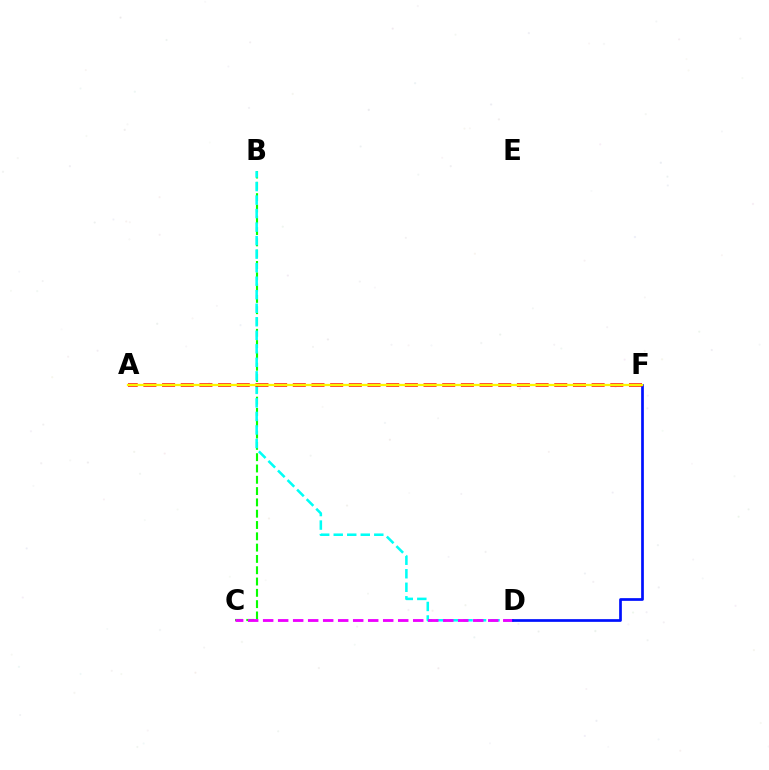{('B', 'C'): [{'color': '#08ff00', 'line_style': 'dashed', 'thickness': 1.54}], ('B', 'D'): [{'color': '#00fff6', 'line_style': 'dashed', 'thickness': 1.84}], ('C', 'D'): [{'color': '#ee00ff', 'line_style': 'dashed', 'thickness': 2.04}], ('D', 'F'): [{'color': '#0010ff', 'line_style': 'solid', 'thickness': 1.95}], ('A', 'F'): [{'color': '#ff0000', 'line_style': 'dashed', 'thickness': 2.54}, {'color': '#fcf500', 'line_style': 'solid', 'thickness': 1.63}]}